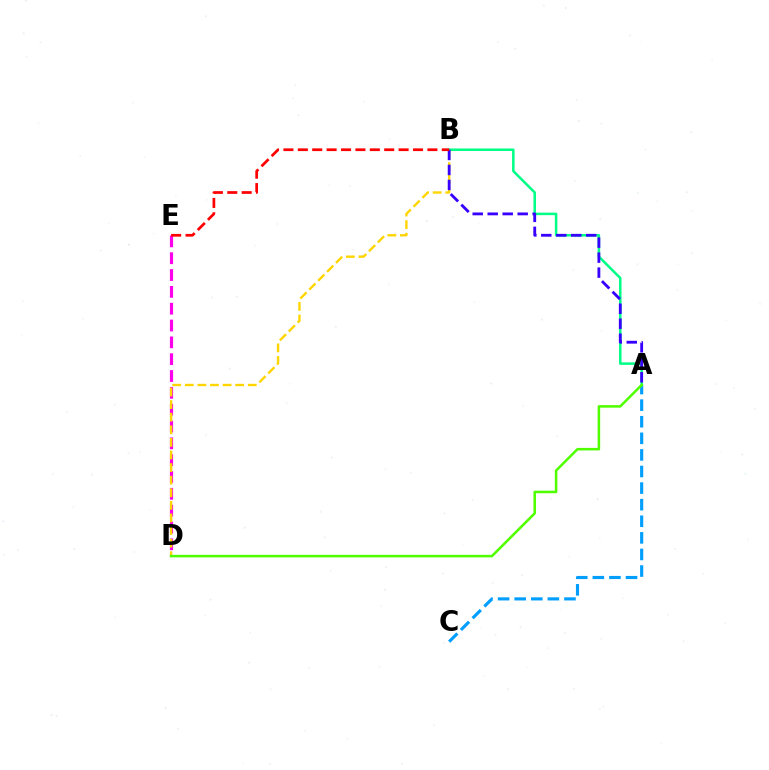{('A', 'C'): [{'color': '#009eff', 'line_style': 'dashed', 'thickness': 2.25}], ('D', 'E'): [{'color': '#ff00ed', 'line_style': 'dashed', 'thickness': 2.29}], ('B', 'D'): [{'color': '#ffd500', 'line_style': 'dashed', 'thickness': 1.71}], ('A', 'B'): [{'color': '#00ff86', 'line_style': 'solid', 'thickness': 1.81}, {'color': '#3700ff', 'line_style': 'dashed', 'thickness': 2.04}], ('B', 'E'): [{'color': '#ff0000', 'line_style': 'dashed', 'thickness': 1.96}], ('A', 'D'): [{'color': '#4fff00', 'line_style': 'solid', 'thickness': 1.83}]}